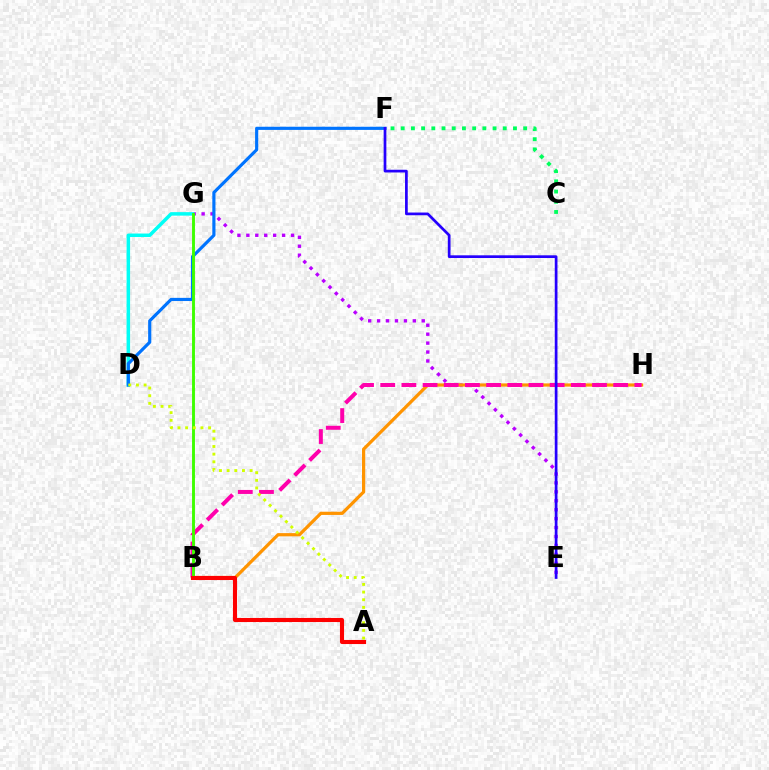{('C', 'F'): [{'color': '#00ff5c', 'line_style': 'dotted', 'thickness': 2.77}], ('E', 'G'): [{'color': '#b900ff', 'line_style': 'dotted', 'thickness': 2.43}], ('B', 'H'): [{'color': '#ff9400', 'line_style': 'solid', 'thickness': 2.31}, {'color': '#ff00ac', 'line_style': 'dashed', 'thickness': 2.88}], ('D', 'G'): [{'color': '#00fff6', 'line_style': 'solid', 'thickness': 2.51}], ('D', 'F'): [{'color': '#0074ff', 'line_style': 'solid', 'thickness': 2.27}], ('B', 'G'): [{'color': '#3dff00', 'line_style': 'solid', 'thickness': 2.09}], ('A', 'D'): [{'color': '#d1ff00', 'line_style': 'dotted', 'thickness': 2.08}], ('E', 'F'): [{'color': '#2500ff', 'line_style': 'solid', 'thickness': 1.95}], ('A', 'B'): [{'color': '#ff0000', 'line_style': 'solid', 'thickness': 2.94}]}